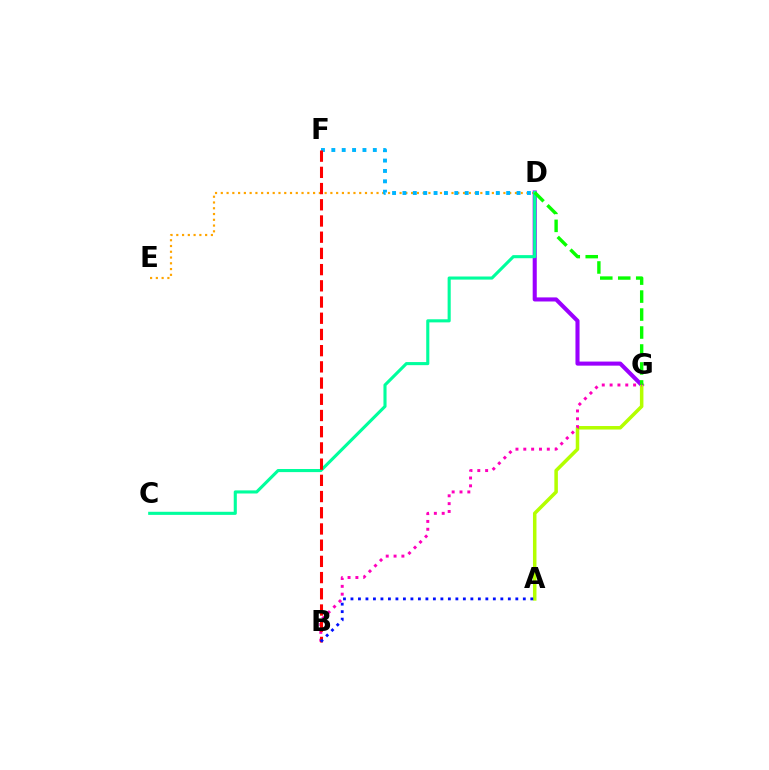{('D', 'E'): [{'color': '#ffa500', 'line_style': 'dotted', 'thickness': 1.57}], ('D', 'G'): [{'color': '#9b00ff', 'line_style': 'solid', 'thickness': 2.94}, {'color': '#08ff00', 'line_style': 'dashed', 'thickness': 2.44}], ('C', 'D'): [{'color': '#00ff9d', 'line_style': 'solid', 'thickness': 2.23}], ('A', 'G'): [{'color': '#b3ff00', 'line_style': 'solid', 'thickness': 2.53}], ('B', 'G'): [{'color': '#ff00bd', 'line_style': 'dotted', 'thickness': 2.13}], ('D', 'F'): [{'color': '#00b5ff', 'line_style': 'dotted', 'thickness': 2.82}], ('B', 'F'): [{'color': '#ff0000', 'line_style': 'dashed', 'thickness': 2.2}], ('A', 'B'): [{'color': '#0010ff', 'line_style': 'dotted', 'thickness': 2.04}]}